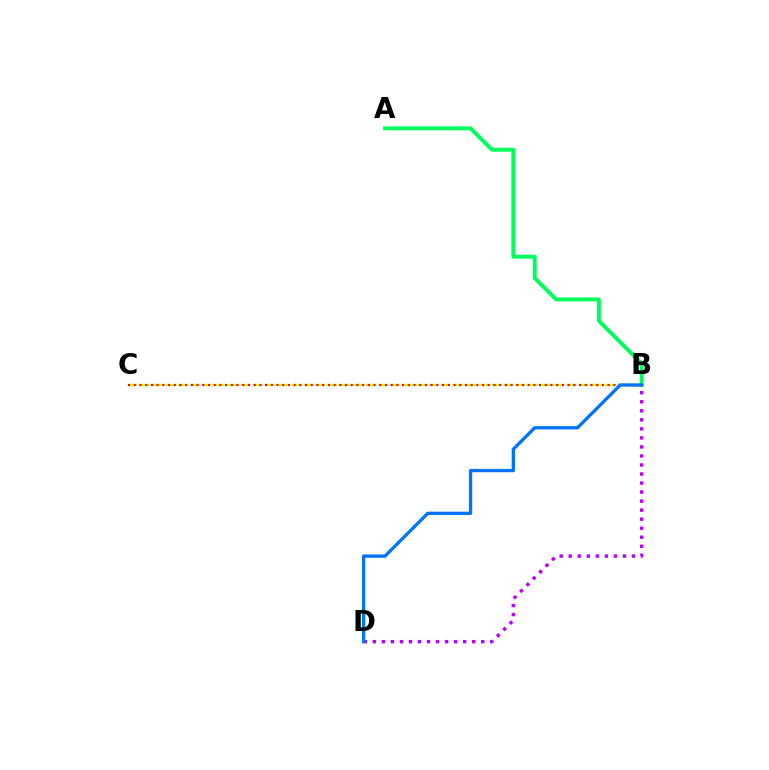{('B', 'C'): [{'color': '#d1ff00', 'line_style': 'dashed', 'thickness': 1.7}, {'color': '#ff0000', 'line_style': 'dotted', 'thickness': 1.55}], ('A', 'B'): [{'color': '#00ff5c', 'line_style': 'solid', 'thickness': 2.83}], ('B', 'D'): [{'color': '#b900ff', 'line_style': 'dotted', 'thickness': 2.45}, {'color': '#0074ff', 'line_style': 'solid', 'thickness': 2.37}]}